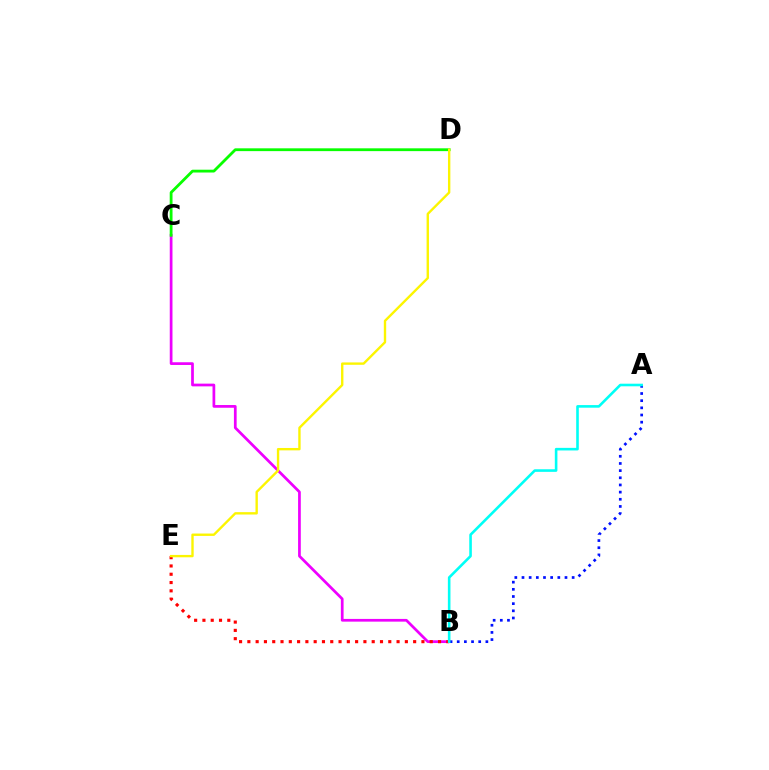{('B', 'C'): [{'color': '#ee00ff', 'line_style': 'solid', 'thickness': 1.96}], ('C', 'D'): [{'color': '#08ff00', 'line_style': 'solid', 'thickness': 2.02}], ('B', 'E'): [{'color': '#ff0000', 'line_style': 'dotted', 'thickness': 2.25}], ('A', 'B'): [{'color': '#0010ff', 'line_style': 'dotted', 'thickness': 1.95}, {'color': '#00fff6', 'line_style': 'solid', 'thickness': 1.87}], ('D', 'E'): [{'color': '#fcf500', 'line_style': 'solid', 'thickness': 1.71}]}